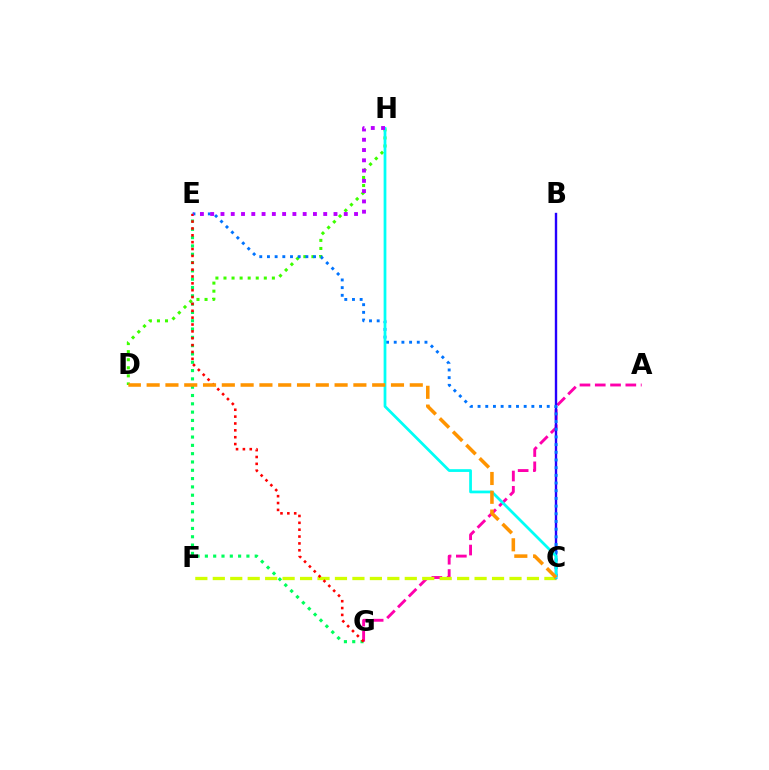{('A', 'G'): [{'color': '#ff00ac', 'line_style': 'dashed', 'thickness': 2.08}], ('C', 'F'): [{'color': '#d1ff00', 'line_style': 'dashed', 'thickness': 2.37}], ('D', 'H'): [{'color': '#3dff00', 'line_style': 'dotted', 'thickness': 2.19}], ('B', 'C'): [{'color': '#2500ff', 'line_style': 'solid', 'thickness': 1.72}], ('C', 'E'): [{'color': '#0074ff', 'line_style': 'dotted', 'thickness': 2.09}], ('C', 'H'): [{'color': '#00fff6', 'line_style': 'solid', 'thickness': 1.98}], ('E', 'G'): [{'color': '#00ff5c', 'line_style': 'dotted', 'thickness': 2.26}, {'color': '#ff0000', 'line_style': 'dotted', 'thickness': 1.86}], ('C', 'D'): [{'color': '#ff9400', 'line_style': 'dashed', 'thickness': 2.55}], ('E', 'H'): [{'color': '#b900ff', 'line_style': 'dotted', 'thickness': 2.79}]}